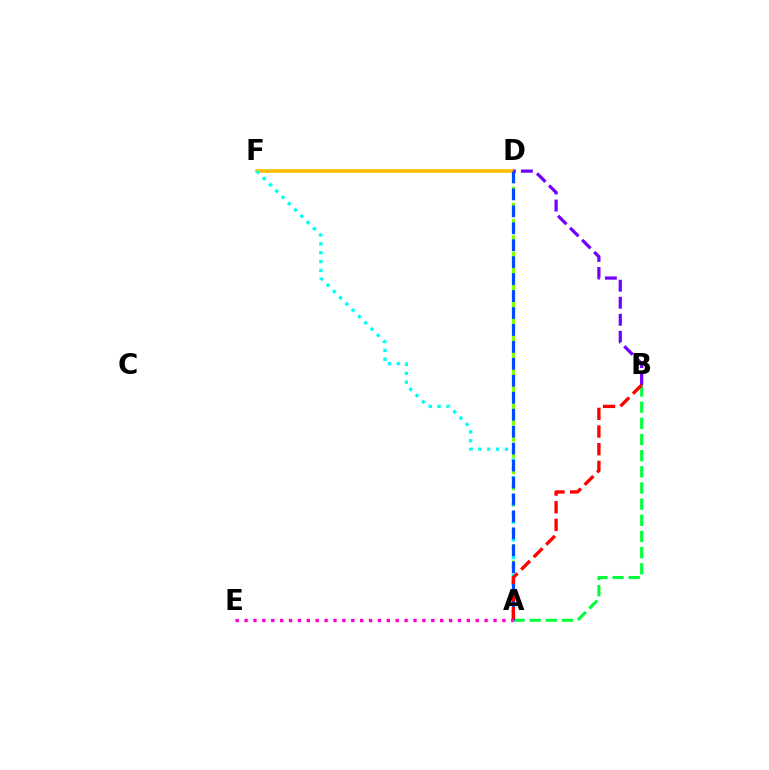{('A', 'B'): [{'color': '#00ff39', 'line_style': 'dashed', 'thickness': 2.2}, {'color': '#ff0000', 'line_style': 'dashed', 'thickness': 2.4}], ('A', 'D'): [{'color': '#84ff00', 'line_style': 'dashed', 'thickness': 2.21}, {'color': '#004bff', 'line_style': 'dashed', 'thickness': 2.3}], ('D', 'F'): [{'color': '#ffbd00', 'line_style': 'solid', 'thickness': 2.57}], ('A', 'F'): [{'color': '#00fff6', 'line_style': 'dotted', 'thickness': 2.41}], ('B', 'D'): [{'color': '#7200ff', 'line_style': 'dashed', 'thickness': 2.31}], ('A', 'E'): [{'color': '#ff00cf', 'line_style': 'dotted', 'thickness': 2.42}]}